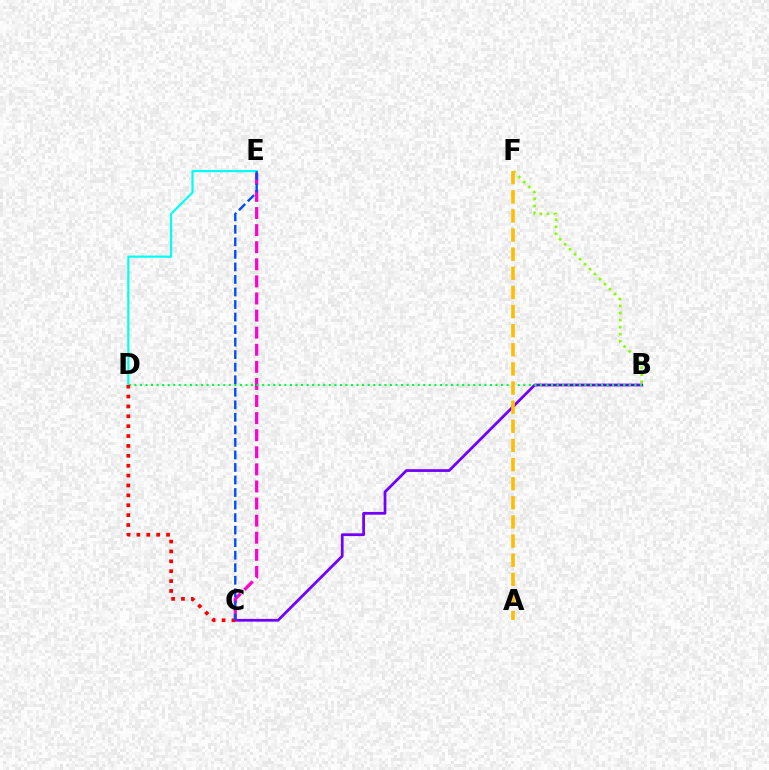{('D', 'E'): [{'color': '#00fff6', 'line_style': 'solid', 'thickness': 1.57}], ('B', 'C'): [{'color': '#7200ff', 'line_style': 'solid', 'thickness': 1.98}], ('B', 'F'): [{'color': '#84ff00', 'line_style': 'dotted', 'thickness': 1.92}], ('C', 'E'): [{'color': '#ff00cf', 'line_style': 'dashed', 'thickness': 2.32}, {'color': '#004bff', 'line_style': 'dashed', 'thickness': 1.7}], ('B', 'D'): [{'color': '#00ff39', 'line_style': 'dotted', 'thickness': 1.51}], ('A', 'F'): [{'color': '#ffbd00', 'line_style': 'dashed', 'thickness': 2.6}], ('C', 'D'): [{'color': '#ff0000', 'line_style': 'dotted', 'thickness': 2.69}]}